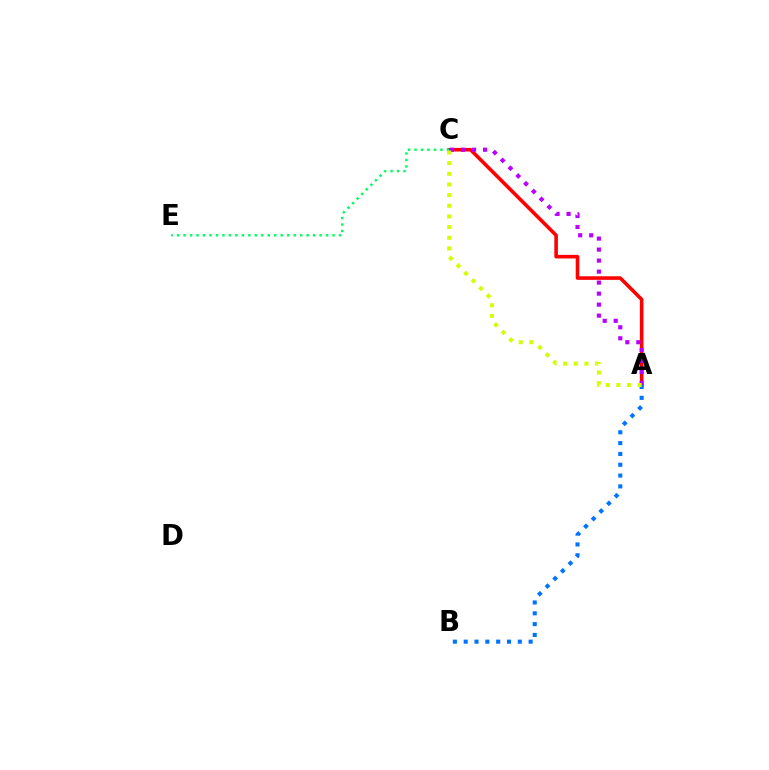{('A', 'C'): [{'color': '#ff0000', 'line_style': 'solid', 'thickness': 2.58}, {'color': '#b900ff', 'line_style': 'dotted', 'thickness': 2.99}, {'color': '#d1ff00', 'line_style': 'dotted', 'thickness': 2.89}], ('C', 'E'): [{'color': '#00ff5c', 'line_style': 'dotted', 'thickness': 1.76}], ('A', 'B'): [{'color': '#0074ff', 'line_style': 'dotted', 'thickness': 2.94}]}